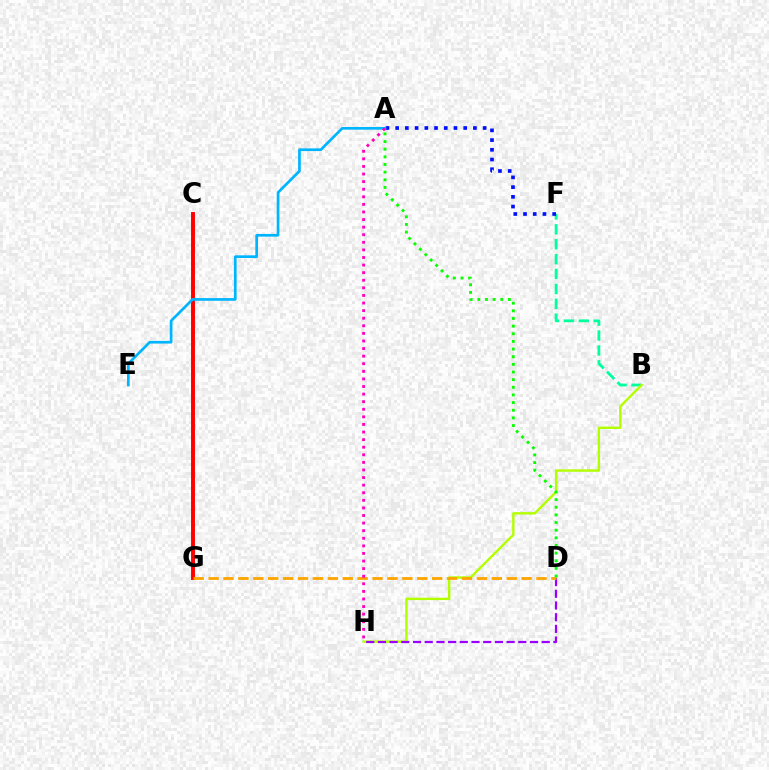{('B', 'F'): [{'color': '#00ff9d', 'line_style': 'dashed', 'thickness': 2.02}], ('B', 'H'): [{'color': '#b3ff00', 'line_style': 'solid', 'thickness': 1.73}], ('C', 'G'): [{'color': '#ff0000', 'line_style': 'solid', 'thickness': 2.83}], ('A', 'F'): [{'color': '#0010ff', 'line_style': 'dotted', 'thickness': 2.64}], ('D', 'H'): [{'color': '#9b00ff', 'line_style': 'dashed', 'thickness': 1.59}], ('A', 'E'): [{'color': '#00b5ff', 'line_style': 'solid', 'thickness': 1.94}], ('D', 'G'): [{'color': '#ffa500', 'line_style': 'dashed', 'thickness': 2.02}], ('A', 'H'): [{'color': '#ff00bd', 'line_style': 'dotted', 'thickness': 2.06}], ('A', 'D'): [{'color': '#08ff00', 'line_style': 'dotted', 'thickness': 2.08}]}